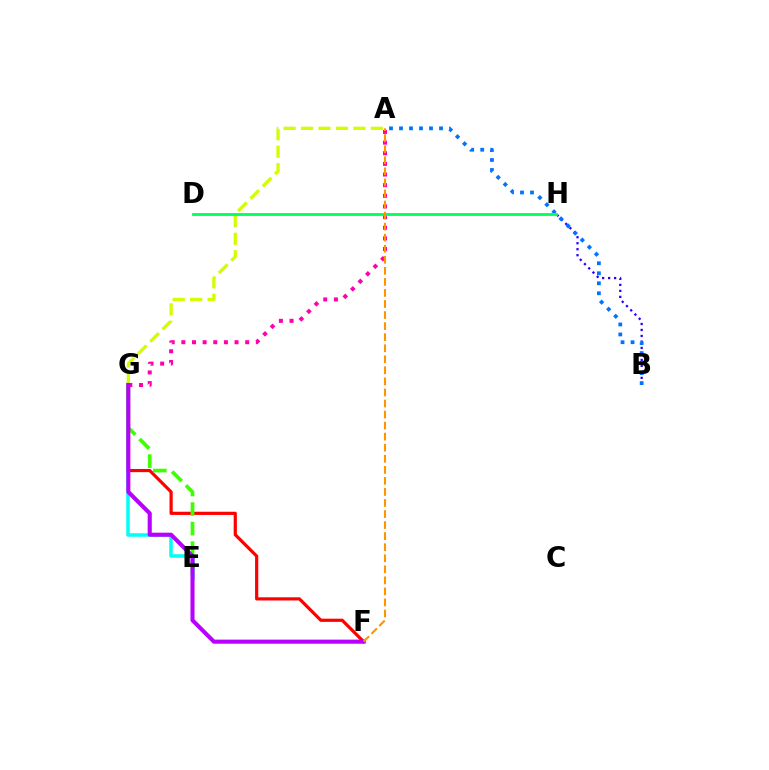{('E', 'G'): [{'color': '#00fff6', 'line_style': 'solid', 'thickness': 2.53}, {'color': '#3dff00', 'line_style': 'dashed', 'thickness': 2.65}], ('F', 'G'): [{'color': '#ff0000', 'line_style': 'solid', 'thickness': 2.3}, {'color': '#b900ff', 'line_style': 'solid', 'thickness': 2.94}], ('B', 'H'): [{'color': '#2500ff', 'line_style': 'dotted', 'thickness': 1.63}], ('A', 'B'): [{'color': '#0074ff', 'line_style': 'dotted', 'thickness': 2.72}], ('A', 'G'): [{'color': '#ff00ac', 'line_style': 'dotted', 'thickness': 2.89}, {'color': '#d1ff00', 'line_style': 'dashed', 'thickness': 2.37}], ('D', 'H'): [{'color': '#00ff5c', 'line_style': 'solid', 'thickness': 2.02}], ('A', 'F'): [{'color': '#ff9400', 'line_style': 'dashed', 'thickness': 1.5}]}